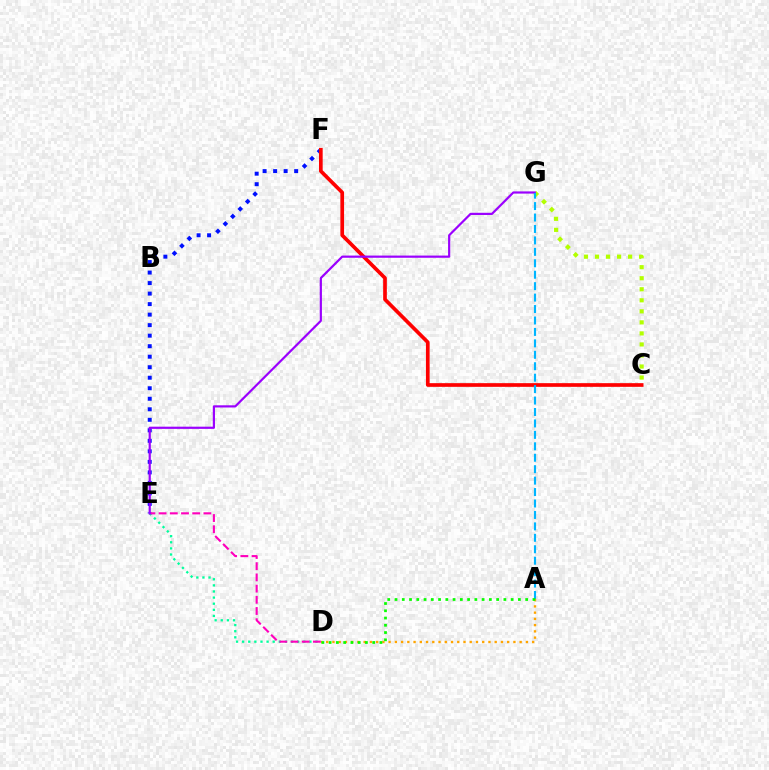{('E', 'F'): [{'color': '#0010ff', 'line_style': 'dotted', 'thickness': 2.86}], ('C', 'G'): [{'color': '#b3ff00', 'line_style': 'dotted', 'thickness': 3.0}], ('D', 'E'): [{'color': '#00ff9d', 'line_style': 'dotted', 'thickness': 1.66}, {'color': '#ff00bd', 'line_style': 'dashed', 'thickness': 1.52}], ('C', 'F'): [{'color': '#ff0000', 'line_style': 'solid', 'thickness': 2.65}], ('E', 'G'): [{'color': '#9b00ff', 'line_style': 'solid', 'thickness': 1.58}], ('A', 'D'): [{'color': '#ffa500', 'line_style': 'dotted', 'thickness': 1.7}, {'color': '#08ff00', 'line_style': 'dotted', 'thickness': 1.97}], ('A', 'G'): [{'color': '#00b5ff', 'line_style': 'dashed', 'thickness': 1.55}]}